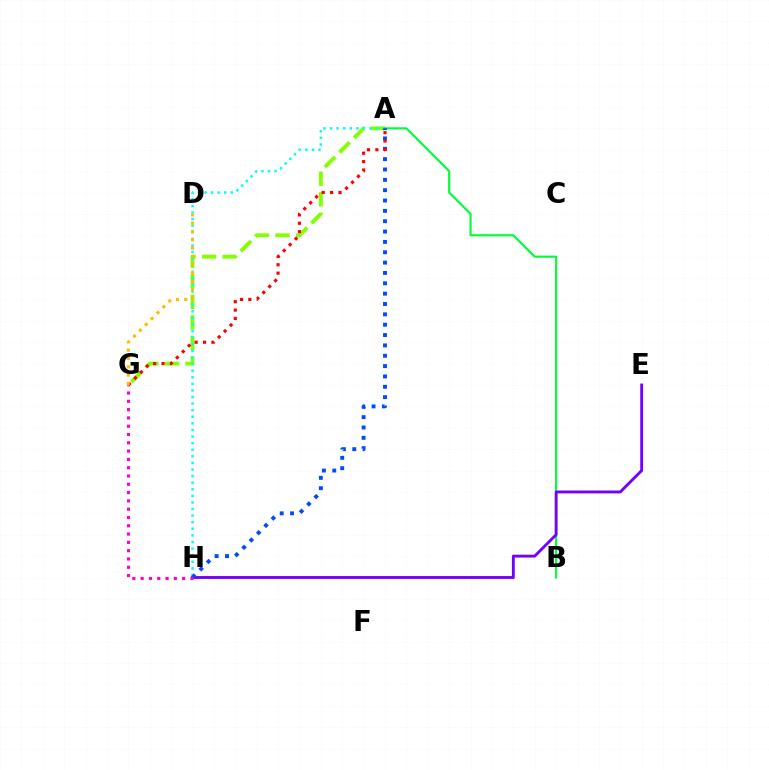{('A', 'G'): [{'color': '#84ff00', 'line_style': 'dashed', 'thickness': 2.8}, {'color': '#ff0000', 'line_style': 'dotted', 'thickness': 2.28}], ('A', 'H'): [{'color': '#00fff6', 'line_style': 'dotted', 'thickness': 1.79}, {'color': '#004bff', 'line_style': 'dotted', 'thickness': 2.81}], ('A', 'B'): [{'color': '#00ff39', 'line_style': 'solid', 'thickness': 1.55}], ('E', 'H'): [{'color': '#7200ff', 'line_style': 'solid', 'thickness': 2.07}], ('G', 'H'): [{'color': '#ff00cf', 'line_style': 'dotted', 'thickness': 2.25}], ('D', 'G'): [{'color': '#ffbd00', 'line_style': 'dotted', 'thickness': 2.26}]}